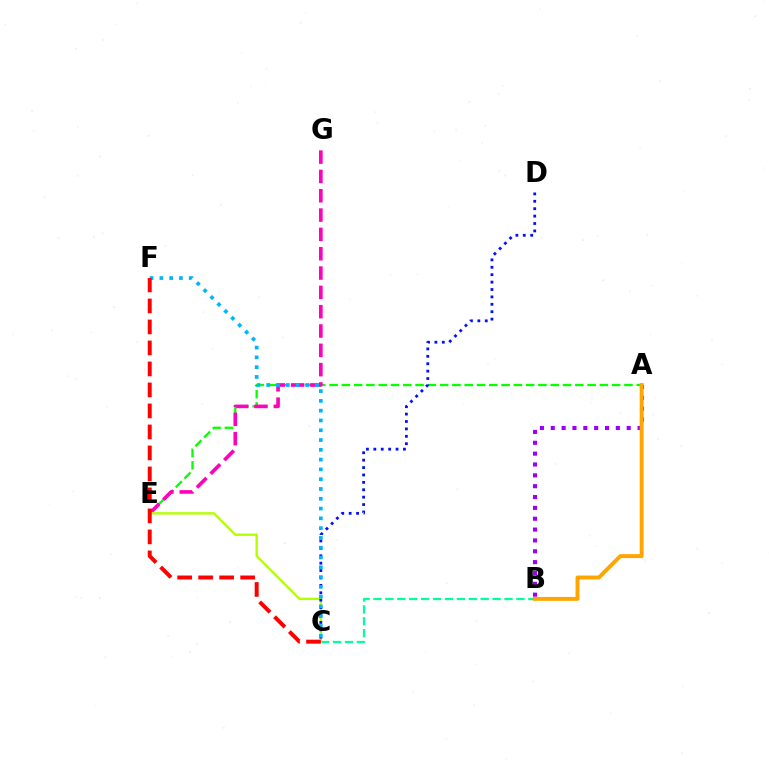{('A', 'E'): [{'color': '#08ff00', 'line_style': 'dashed', 'thickness': 1.67}], ('E', 'G'): [{'color': '#ff00bd', 'line_style': 'dashed', 'thickness': 2.62}], ('B', 'C'): [{'color': '#00ff9d', 'line_style': 'dashed', 'thickness': 1.62}], ('C', 'E'): [{'color': '#b3ff00', 'line_style': 'solid', 'thickness': 1.69}], ('A', 'B'): [{'color': '#9b00ff', 'line_style': 'dotted', 'thickness': 2.95}, {'color': '#ffa500', 'line_style': 'solid', 'thickness': 2.82}], ('C', 'D'): [{'color': '#0010ff', 'line_style': 'dotted', 'thickness': 2.01}], ('C', 'F'): [{'color': '#00b5ff', 'line_style': 'dotted', 'thickness': 2.66}, {'color': '#ff0000', 'line_style': 'dashed', 'thickness': 2.85}]}